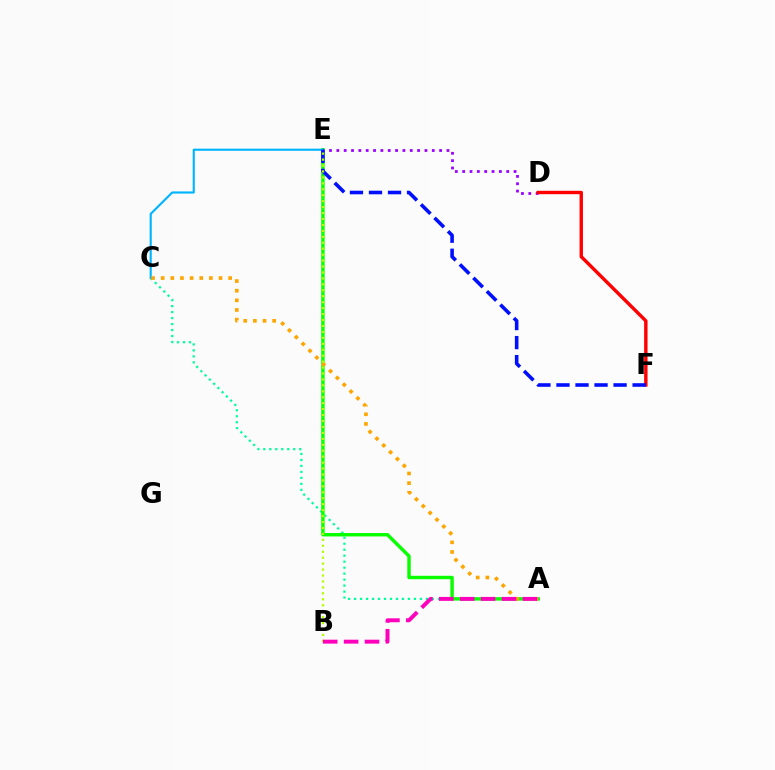{('A', 'C'): [{'color': '#00ff9d', 'line_style': 'dotted', 'thickness': 1.63}, {'color': '#ffa500', 'line_style': 'dotted', 'thickness': 2.62}], ('A', 'E'): [{'color': '#08ff00', 'line_style': 'solid', 'thickness': 2.46}], ('C', 'E'): [{'color': '#00b5ff', 'line_style': 'solid', 'thickness': 1.54}], ('D', 'E'): [{'color': '#9b00ff', 'line_style': 'dotted', 'thickness': 1.99}], ('D', 'F'): [{'color': '#ff0000', 'line_style': 'solid', 'thickness': 2.45}], ('E', 'F'): [{'color': '#0010ff', 'line_style': 'dashed', 'thickness': 2.59}], ('B', 'E'): [{'color': '#b3ff00', 'line_style': 'dotted', 'thickness': 1.61}], ('A', 'B'): [{'color': '#ff00bd', 'line_style': 'dashed', 'thickness': 2.84}]}